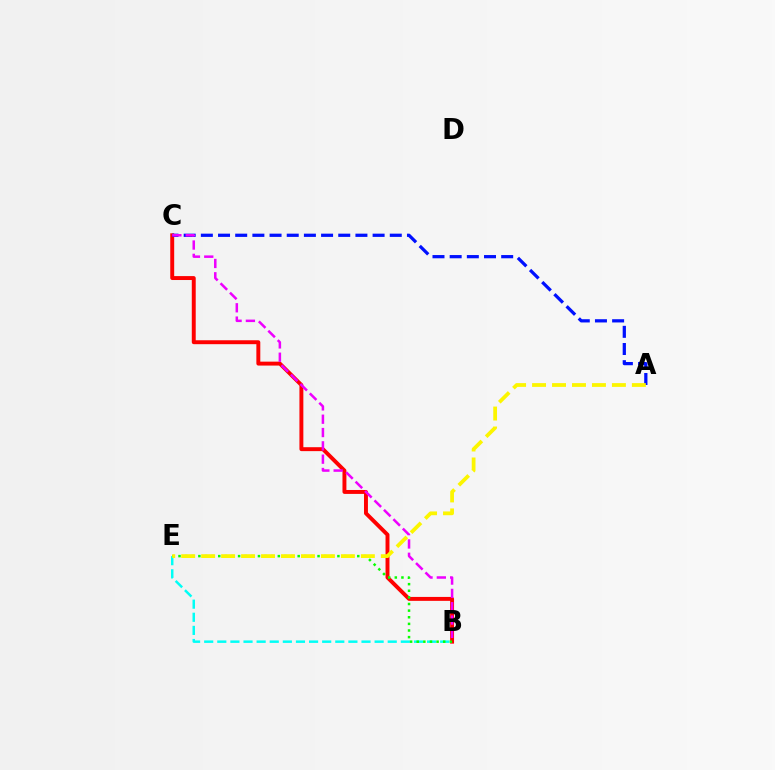{('B', 'C'): [{'color': '#ff0000', 'line_style': 'solid', 'thickness': 2.83}, {'color': '#ee00ff', 'line_style': 'dashed', 'thickness': 1.81}], ('A', 'C'): [{'color': '#0010ff', 'line_style': 'dashed', 'thickness': 2.33}], ('B', 'E'): [{'color': '#00fff6', 'line_style': 'dashed', 'thickness': 1.78}, {'color': '#08ff00', 'line_style': 'dotted', 'thickness': 1.8}], ('A', 'E'): [{'color': '#fcf500', 'line_style': 'dashed', 'thickness': 2.71}]}